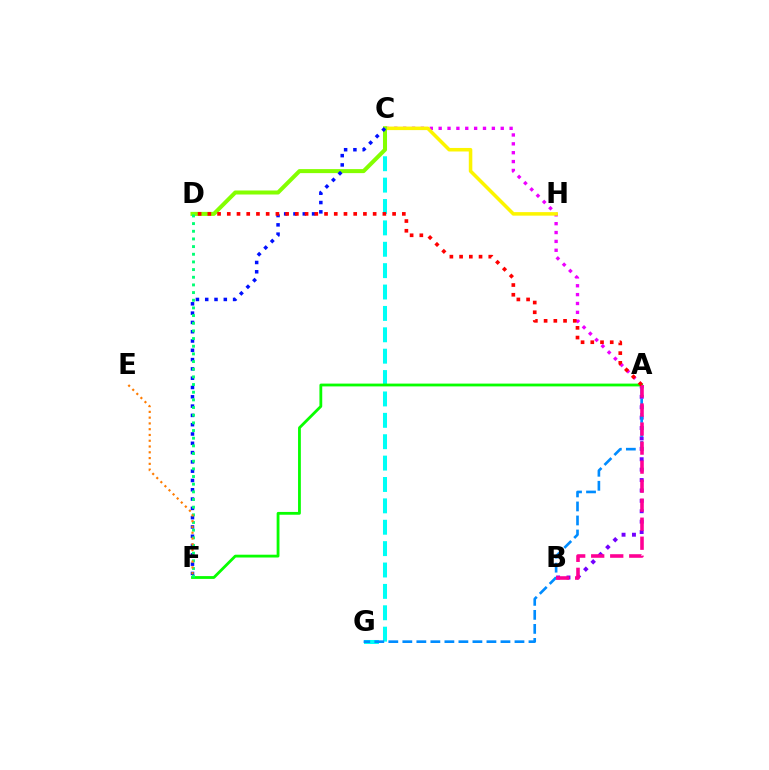{('A', 'C'): [{'color': '#ee00ff', 'line_style': 'dotted', 'thickness': 2.41}], ('C', 'H'): [{'color': '#fcf500', 'line_style': 'solid', 'thickness': 2.54}], ('C', 'G'): [{'color': '#00fff6', 'line_style': 'dashed', 'thickness': 2.9}], ('A', 'B'): [{'color': '#7200ff', 'line_style': 'dotted', 'thickness': 2.83}, {'color': '#ff0094', 'line_style': 'dashed', 'thickness': 2.58}], ('A', 'G'): [{'color': '#008cff', 'line_style': 'dashed', 'thickness': 1.9}], ('C', 'D'): [{'color': '#84ff00', 'line_style': 'solid', 'thickness': 2.89}], ('C', 'F'): [{'color': '#0010ff', 'line_style': 'dotted', 'thickness': 2.53}], ('A', 'F'): [{'color': '#08ff00', 'line_style': 'solid', 'thickness': 2.02}], ('D', 'F'): [{'color': '#00ff74', 'line_style': 'dotted', 'thickness': 2.08}], ('E', 'F'): [{'color': '#ff7c00', 'line_style': 'dotted', 'thickness': 1.57}], ('A', 'D'): [{'color': '#ff0000', 'line_style': 'dotted', 'thickness': 2.64}]}